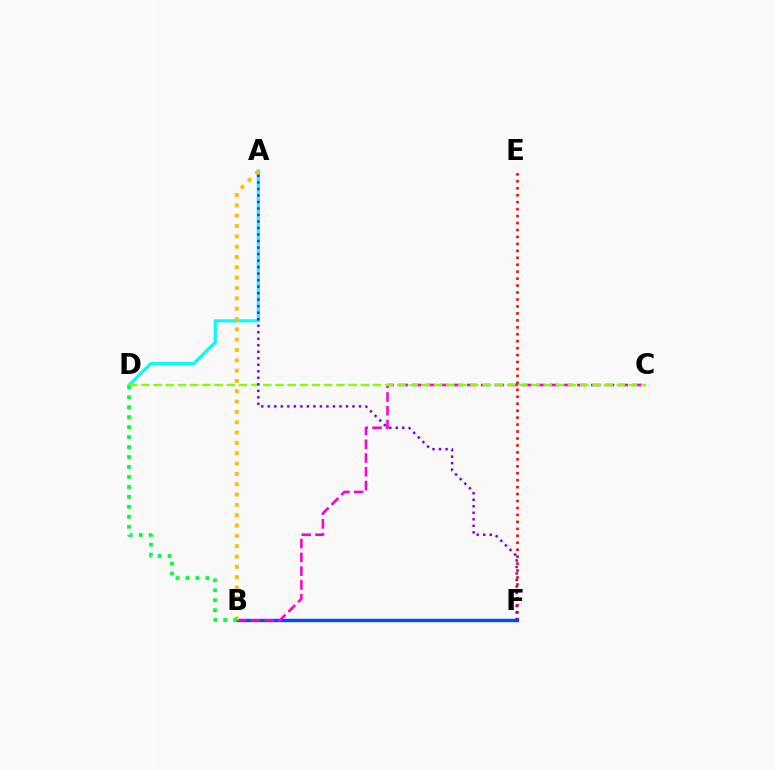{('E', 'F'): [{'color': '#ff0000', 'line_style': 'dotted', 'thickness': 1.89}], ('A', 'D'): [{'color': '#00fff6', 'line_style': 'solid', 'thickness': 2.28}], ('B', 'F'): [{'color': '#004bff', 'line_style': 'solid', 'thickness': 2.44}], ('B', 'C'): [{'color': '#ff00cf', 'line_style': 'dashed', 'thickness': 1.87}], ('C', 'D'): [{'color': '#84ff00', 'line_style': 'dashed', 'thickness': 1.66}], ('A', 'B'): [{'color': '#ffbd00', 'line_style': 'dotted', 'thickness': 2.81}], ('A', 'F'): [{'color': '#7200ff', 'line_style': 'dotted', 'thickness': 1.77}], ('B', 'D'): [{'color': '#00ff39', 'line_style': 'dotted', 'thickness': 2.71}]}